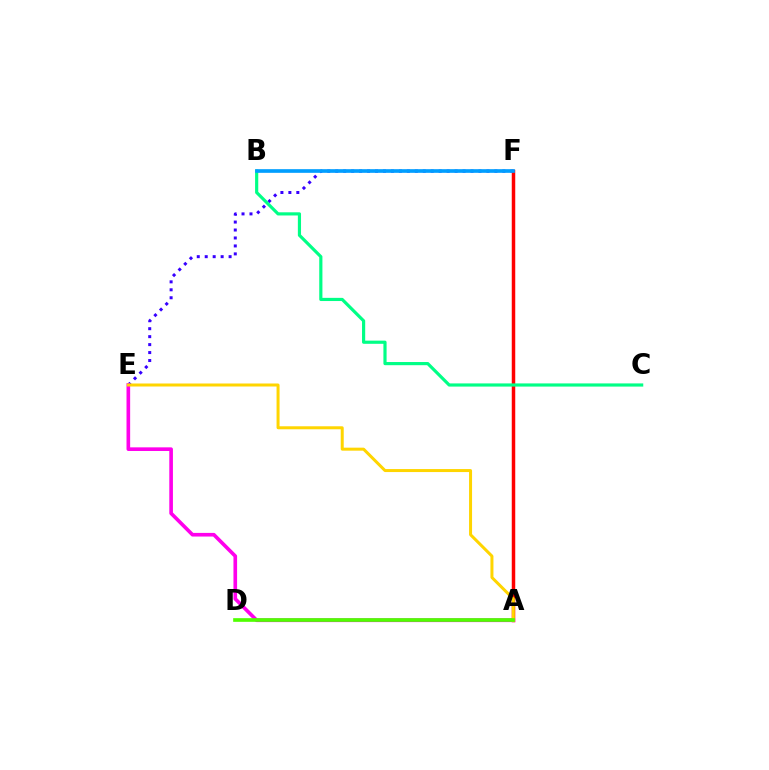{('E', 'F'): [{'color': '#3700ff', 'line_style': 'dotted', 'thickness': 2.16}], ('A', 'F'): [{'color': '#ff0000', 'line_style': 'solid', 'thickness': 2.51}], ('B', 'C'): [{'color': '#00ff86', 'line_style': 'solid', 'thickness': 2.28}], ('B', 'F'): [{'color': '#009eff', 'line_style': 'solid', 'thickness': 2.64}], ('A', 'E'): [{'color': '#ff00ed', 'line_style': 'solid', 'thickness': 2.62}, {'color': '#ffd500', 'line_style': 'solid', 'thickness': 2.16}], ('A', 'D'): [{'color': '#4fff00', 'line_style': 'solid', 'thickness': 2.64}]}